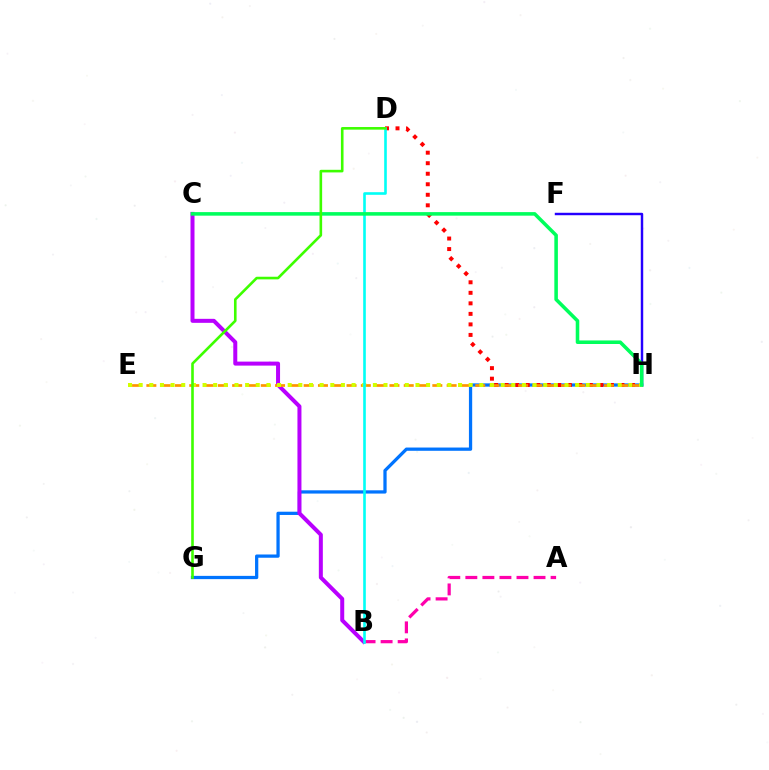{('G', 'H'): [{'color': '#0074ff', 'line_style': 'solid', 'thickness': 2.34}], ('B', 'C'): [{'color': '#b900ff', 'line_style': 'solid', 'thickness': 2.88}], ('A', 'B'): [{'color': '#ff00ac', 'line_style': 'dashed', 'thickness': 2.32}], ('F', 'H'): [{'color': '#2500ff', 'line_style': 'solid', 'thickness': 1.76}], ('D', 'H'): [{'color': '#ff0000', 'line_style': 'dotted', 'thickness': 2.86}], ('E', 'H'): [{'color': '#ff9400', 'line_style': 'dashed', 'thickness': 1.94}, {'color': '#d1ff00', 'line_style': 'dotted', 'thickness': 2.89}], ('B', 'D'): [{'color': '#00fff6', 'line_style': 'solid', 'thickness': 1.88}], ('C', 'H'): [{'color': '#00ff5c', 'line_style': 'solid', 'thickness': 2.56}], ('D', 'G'): [{'color': '#3dff00', 'line_style': 'solid', 'thickness': 1.88}]}